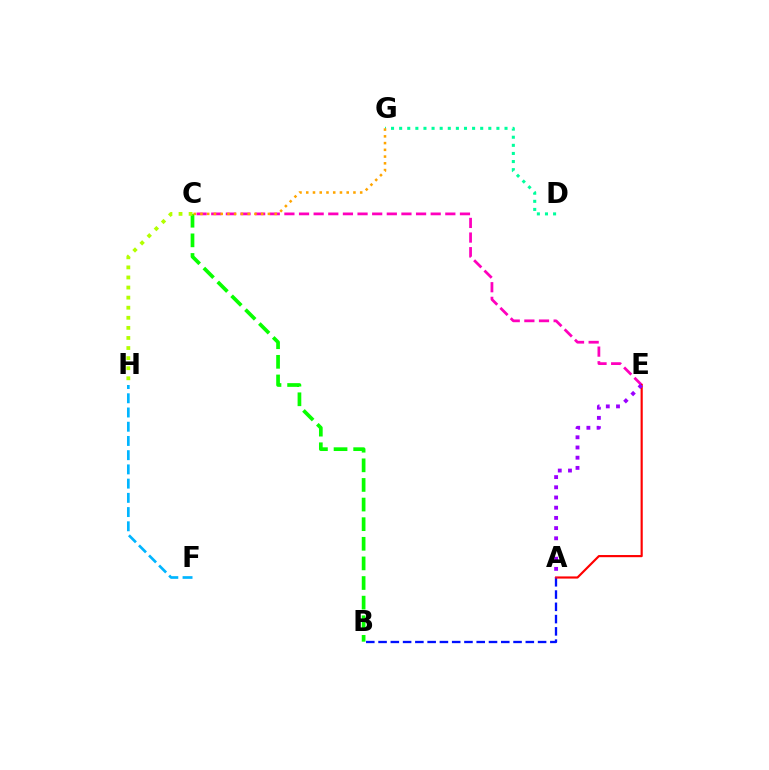{('C', 'E'): [{'color': '#ff00bd', 'line_style': 'dashed', 'thickness': 1.99}], ('D', 'G'): [{'color': '#00ff9d', 'line_style': 'dotted', 'thickness': 2.2}], ('B', 'C'): [{'color': '#08ff00', 'line_style': 'dashed', 'thickness': 2.66}], ('A', 'B'): [{'color': '#0010ff', 'line_style': 'dashed', 'thickness': 1.67}], ('A', 'E'): [{'color': '#ff0000', 'line_style': 'solid', 'thickness': 1.56}, {'color': '#9b00ff', 'line_style': 'dotted', 'thickness': 2.77}], ('C', 'H'): [{'color': '#b3ff00', 'line_style': 'dotted', 'thickness': 2.74}], ('F', 'H'): [{'color': '#00b5ff', 'line_style': 'dashed', 'thickness': 1.93}], ('C', 'G'): [{'color': '#ffa500', 'line_style': 'dotted', 'thickness': 1.83}]}